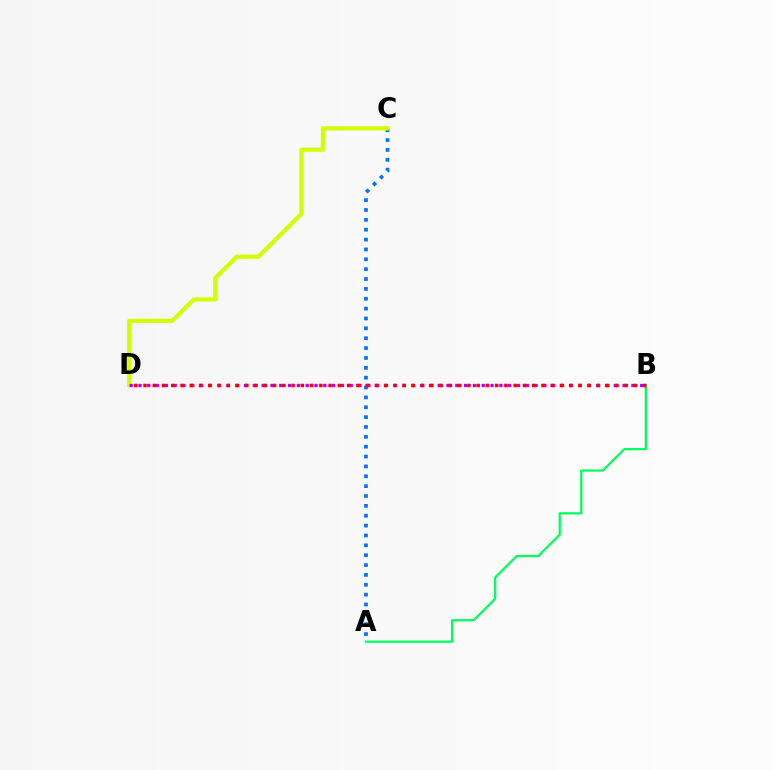{('A', 'C'): [{'color': '#0074ff', 'line_style': 'dotted', 'thickness': 2.68}], ('A', 'B'): [{'color': '#00ff5c', 'line_style': 'solid', 'thickness': 1.6}], ('C', 'D'): [{'color': '#d1ff00', 'line_style': 'solid', 'thickness': 2.98}], ('B', 'D'): [{'color': '#b900ff', 'line_style': 'dotted', 'thickness': 2.39}, {'color': '#ff0000', 'line_style': 'dotted', 'thickness': 2.51}]}